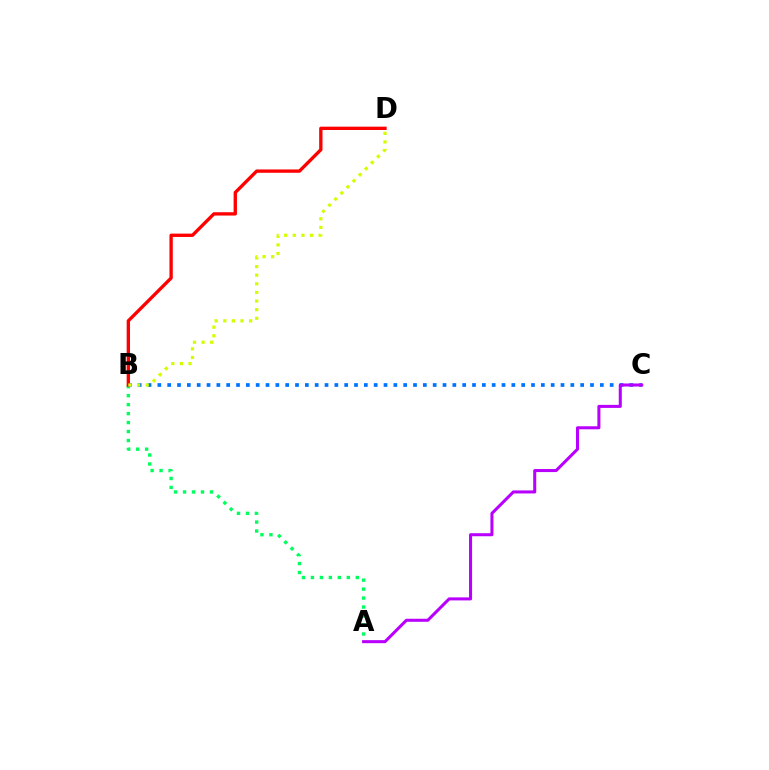{('A', 'B'): [{'color': '#00ff5c', 'line_style': 'dotted', 'thickness': 2.44}], ('B', 'C'): [{'color': '#0074ff', 'line_style': 'dotted', 'thickness': 2.67}], ('B', 'D'): [{'color': '#ff0000', 'line_style': 'solid', 'thickness': 2.4}, {'color': '#d1ff00', 'line_style': 'dotted', 'thickness': 2.34}], ('A', 'C'): [{'color': '#b900ff', 'line_style': 'solid', 'thickness': 2.19}]}